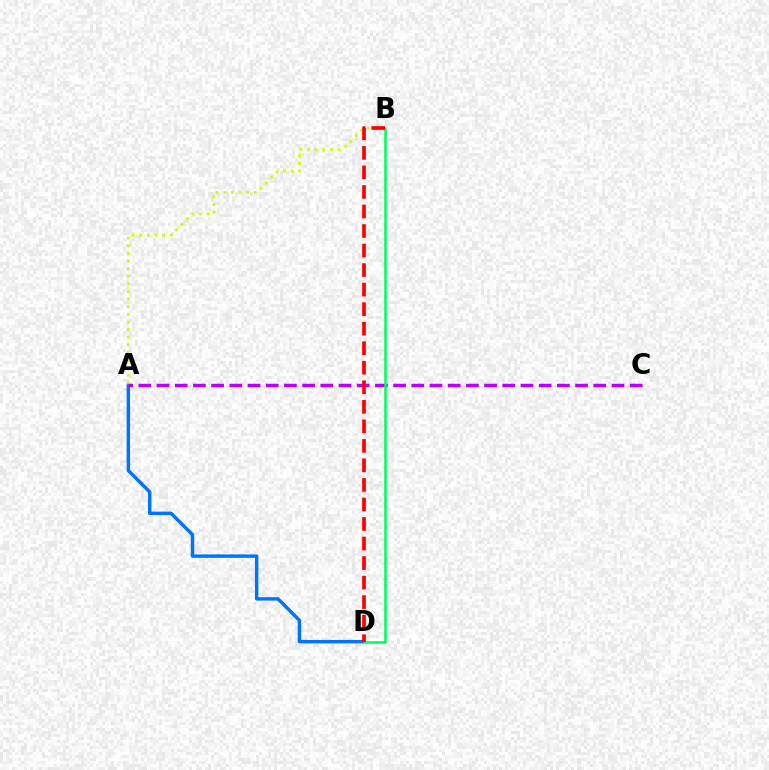{('A', 'D'): [{'color': '#0074ff', 'line_style': 'solid', 'thickness': 2.47}], ('A', 'B'): [{'color': '#d1ff00', 'line_style': 'dotted', 'thickness': 2.07}], ('A', 'C'): [{'color': '#b900ff', 'line_style': 'dashed', 'thickness': 2.47}], ('B', 'D'): [{'color': '#00ff5c', 'line_style': 'solid', 'thickness': 1.81}, {'color': '#ff0000', 'line_style': 'dashed', 'thickness': 2.65}]}